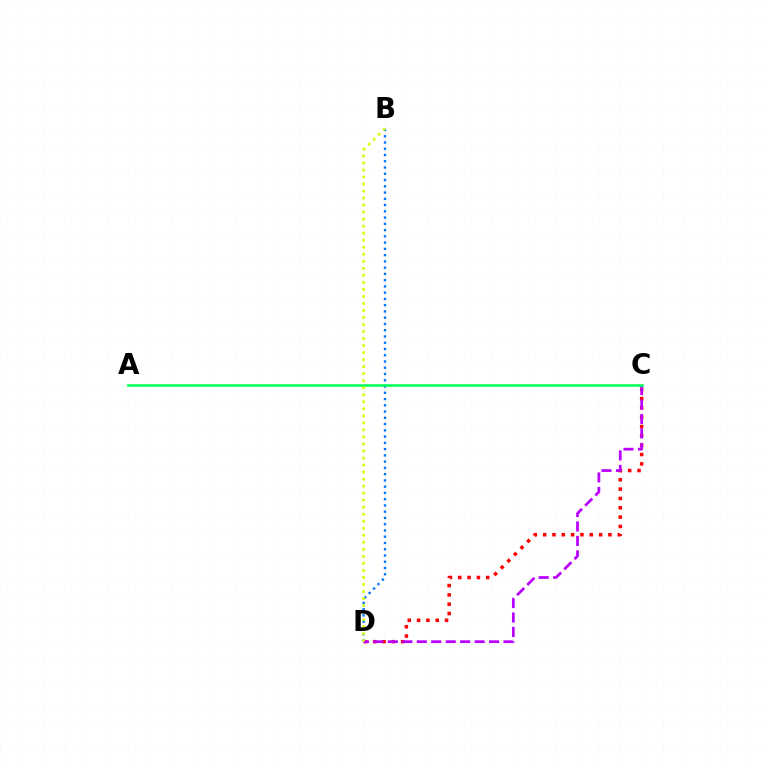{('B', 'D'): [{'color': '#0074ff', 'line_style': 'dotted', 'thickness': 1.7}, {'color': '#d1ff00', 'line_style': 'dotted', 'thickness': 1.91}], ('C', 'D'): [{'color': '#ff0000', 'line_style': 'dotted', 'thickness': 2.53}, {'color': '#b900ff', 'line_style': 'dashed', 'thickness': 1.96}], ('A', 'C'): [{'color': '#00ff5c', 'line_style': 'solid', 'thickness': 1.88}]}